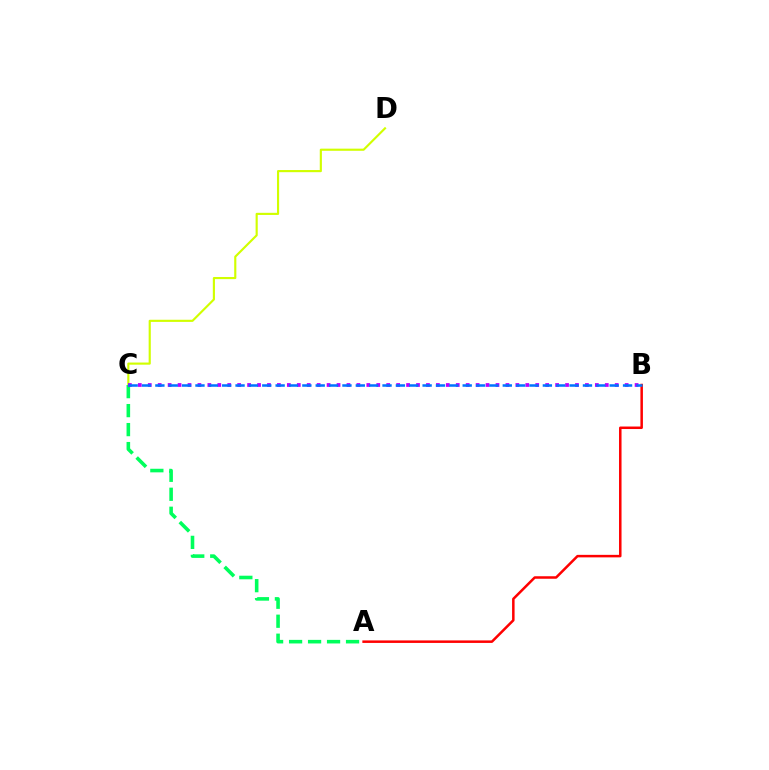{('A', 'B'): [{'color': '#ff0000', 'line_style': 'solid', 'thickness': 1.81}], ('C', 'D'): [{'color': '#d1ff00', 'line_style': 'solid', 'thickness': 1.55}], ('A', 'C'): [{'color': '#00ff5c', 'line_style': 'dashed', 'thickness': 2.58}], ('B', 'C'): [{'color': '#b900ff', 'line_style': 'dotted', 'thickness': 2.7}, {'color': '#0074ff', 'line_style': 'dashed', 'thickness': 1.82}]}